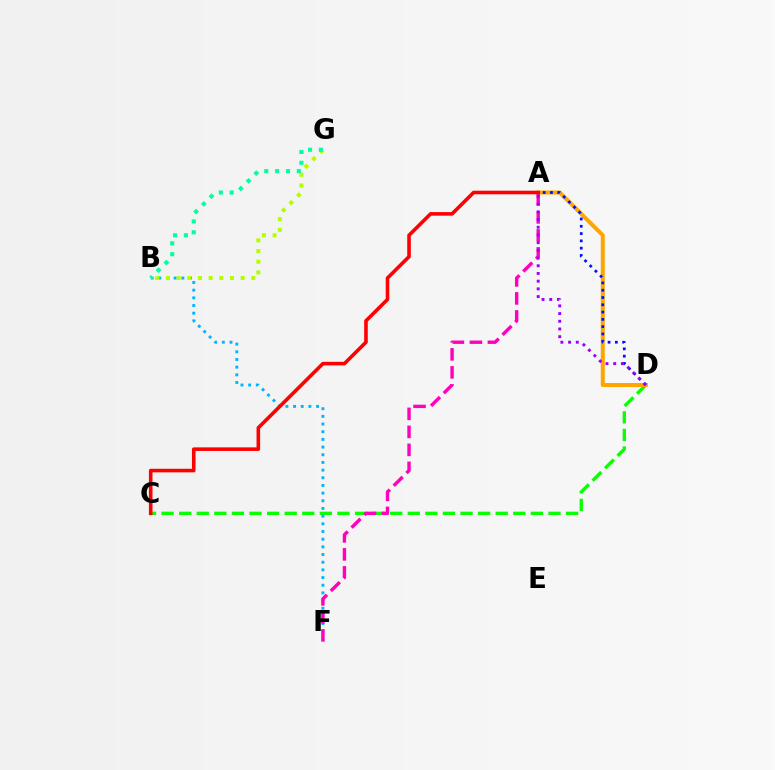{('C', 'D'): [{'color': '#08ff00', 'line_style': 'dashed', 'thickness': 2.39}], ('B', 'F'): [{'color': '#00b5ff', 'line_style': 'dotted', 'thickness': 2.09}], ('A', 'D'): [{'color': '#ffa500', 'line_style': 'solid', 'thickness': 2.88}, {'color': '#0010ff', 'line_style': 'dotted', 'thickness': 1.98}, {'color': '#9b00ff', 'line_style': 'dotted', 'thickness': 2.09}], ('A', 'F'): [{'color': '#ff00bd', 'line_style': 'dashed', 'thickness': 2.44}], ('B', 'G'): [{'color': '#b3ff00', 'line_style': 'dotted', 'thickness': 2.9}, {'color': '#00ff9d', 'line_style': 'dotted', 'thickness': 2.95}], ('A', 'C'): [{'color': '#ff0000', 'line_style': 'solid', 'thickness': 2.58}]}